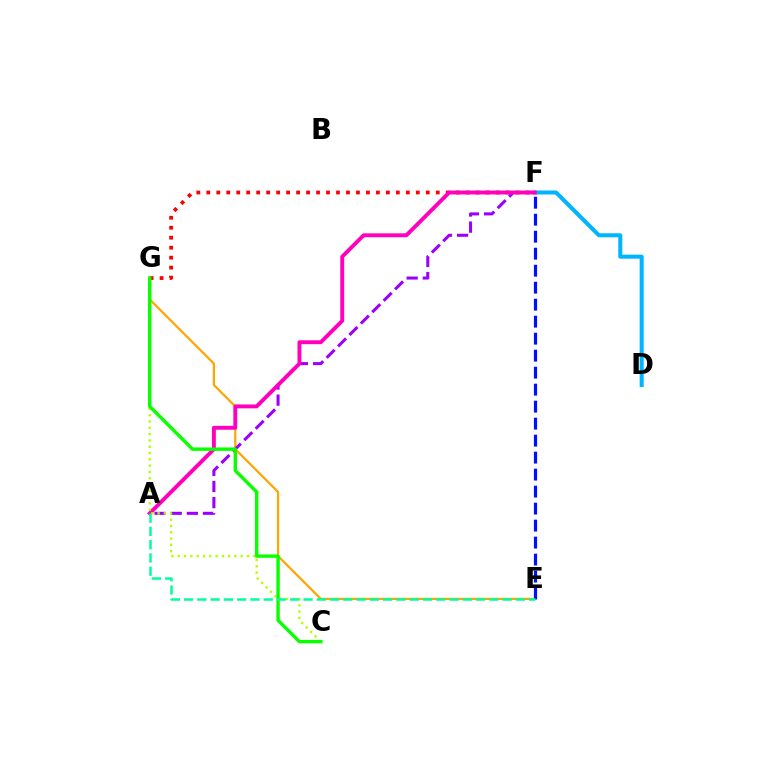{('E', 'G'): [{'color': '#ffa500', 'line_style': 'solid', 'thickness': 1.59}], ('F', 'G'): [{'color': '#ff0000', 'line_style': 'dotted', 'thickness': 2.71}], ('D', 'F'): [{'color': '#00b5ff', 'line_style': 'solid', 'thickness': 2.9}], ('E', 'F'): [{'color': '#0010ff', 'line_style': 'dashed', 'thickness': 2.31}], ('A', 'F'): [{'color': '#9b00ff', 'line_style': 'dashed', 'thickness': 2.19}, {'color': '#ff00bd', 'line_style': 'solid', 'thickness': 2.81}], ('C', 'G'): [{'color': '#b3ff00', 'line_style': 'dotted', 'thickness': 1.71}, {'color': '#08ff00', 'line_style': 'solid', 'thickness': 2.44}], ('A', 'E'): [{'color': '#00ff9d', 'line_style': 'dashed', 'thickness': 1.8}]}